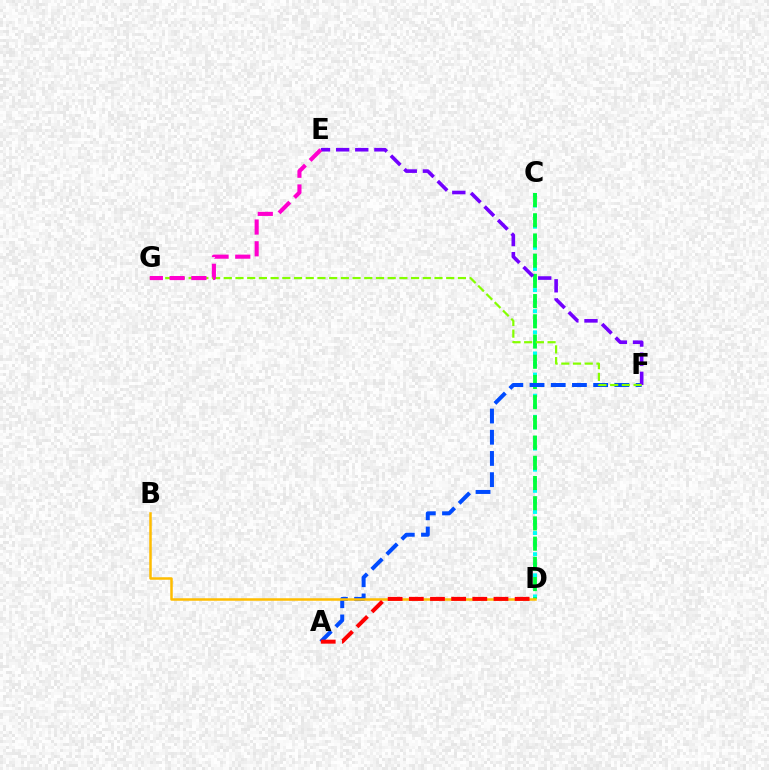{('C', 'D'): [{'color': '#00fff6', 'line_style': 'dotted', 'thickness': 2.87}, {'color': '#00ff39', 'line_style': 'dashed', 'thickness': 2.75}], ('A', 'F'): [{'color': '#004bff', 'line_style': 'dashed', 'thickness': 2.88}], ('E', 'F'): [{'color': '#7200ff', 'line_style': 'dashed', 'thickness': 2.6}], ('F', 'G'): [{'color': '#84ff00', 'line_style': 'dashed', 'thickness': 1.59}], ('E', 'G'): [{'color': '#ff00cf', 'line_style': 'dashed', 'thickness': 2.96}], ('B', 'D'): [{'color': '#ffbd00', 'line_style': 'solid', 'thickness': 1.81}], ('A', 'D'): [{'color': '#ff0000', 'line_style': 'dashed', 'thickness': 2.87}]}